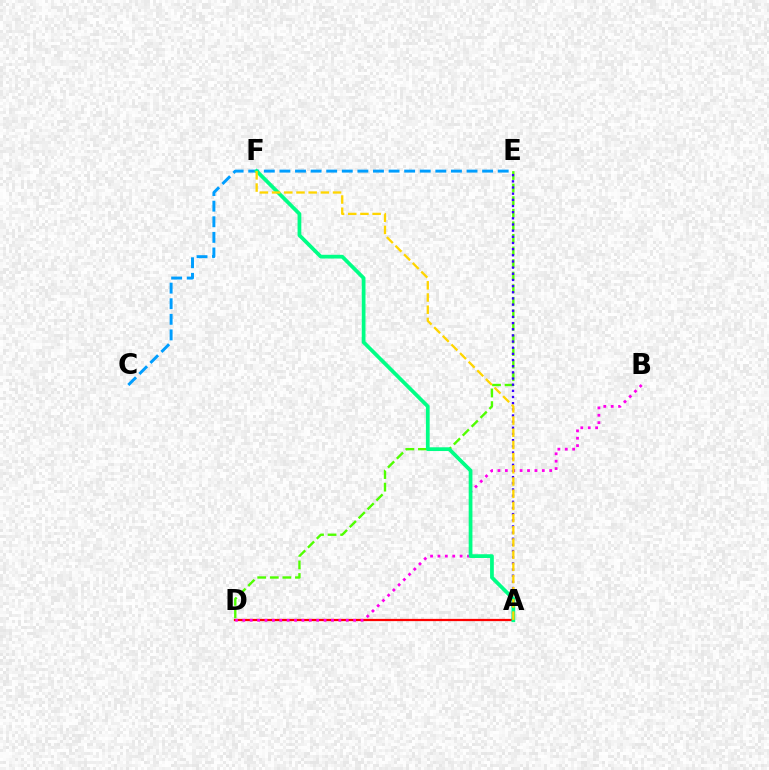{('A', 'D'): [{'color': '#ff0000', 'line_style': 'solid', 'thickness': 1.62}], ('D', 'E'): [{'color': '#4fff00', 'line_style': 'dashed', 'thickness': 1.71}], ('B', 'D'): [{'color': '#ff00ed', 'line_style': 'dotted', 'thickness': 2.01}], ('C', 'E'): [{'color': '#009eff', 'line_style': 'dashed', 'thickness': 2.12}], ('A', 'E'): [{'color': '#3700ff', 'line_style': 'dotted', 'thickness': 1.67}], ('A', 'F'): [{'color': '#00ff86', 'line_style': 'solid', 'thickness': 2.7}, {'color': '#ffd500', 'line_style': 'dashed', 'thickness': 1.66}]}